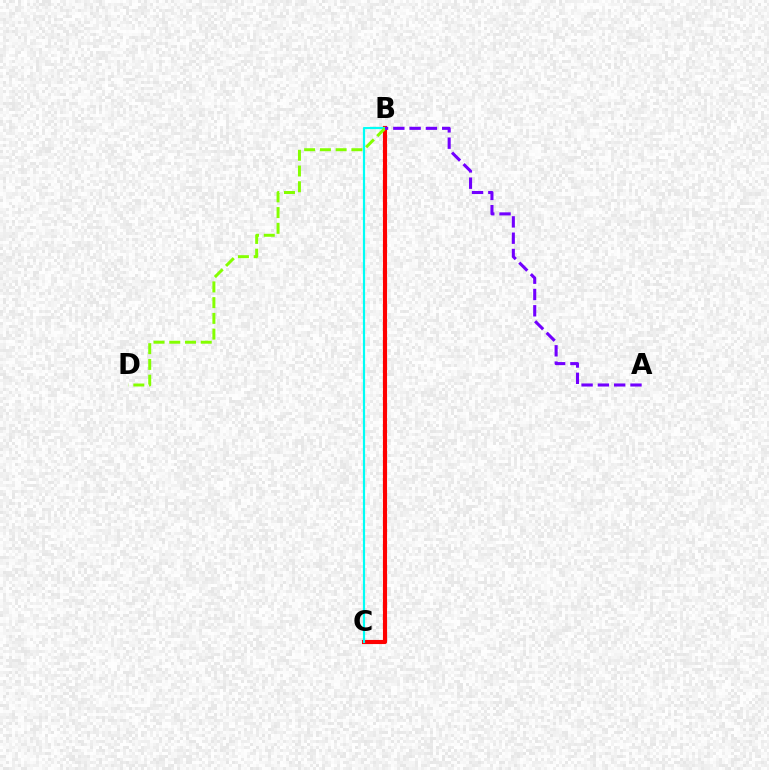{('B', 'C'): [{'color': '#ff0000', 'line_style': 'solid', 'thickness': 2.98}, {'color': '#00fff6', 'line_style': 'solid', 'thickness': 1.58}], ('B', 'D'): [{'color': '#84ff00', 'line_style': 'dashed', 'thickness': 2.14}], ('A', 'B'): [{'color': '#7200ff', 'line_style': 'dashed', 'thickness': 2.21}]}